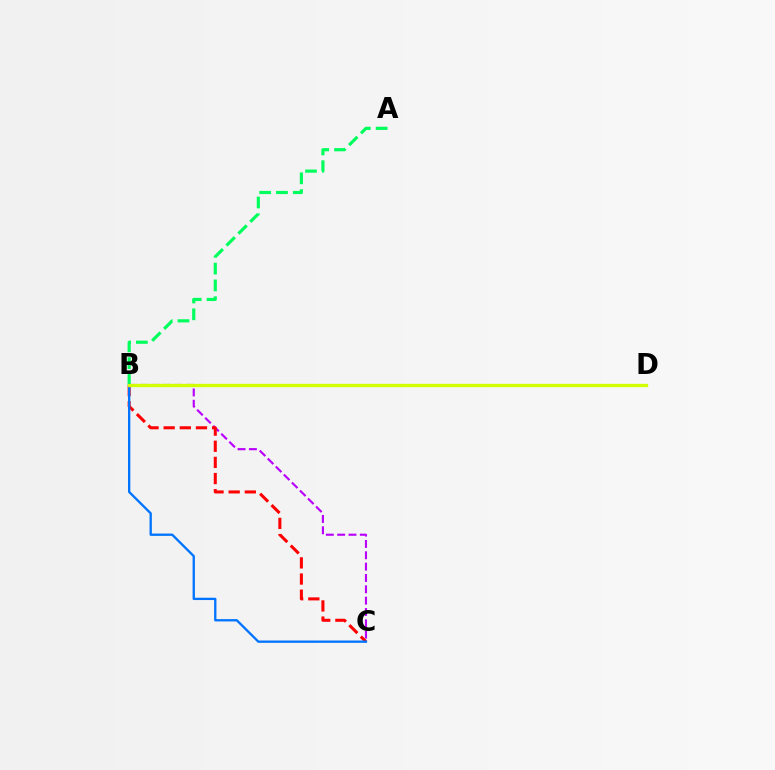{('B', 'C'): [{'color': '#b900ff', 'line_style': 'dashed', 'thickness': 1.54}, {'color': '#ff0000', 'line_style': 'dashed', 'thickness': 2.19}, {'color': '#0074ff', 'line_style': 'solid', 'thickness': 1.67}], ('A', 'B'): [{'color': '#00ff5c', 'line_style': 'dashed', 'thickness': 2.28}], ('B', 'D'): [{'color': '#d1ff00', 'line_style': 'solid', 'thickness': 2.4}]}